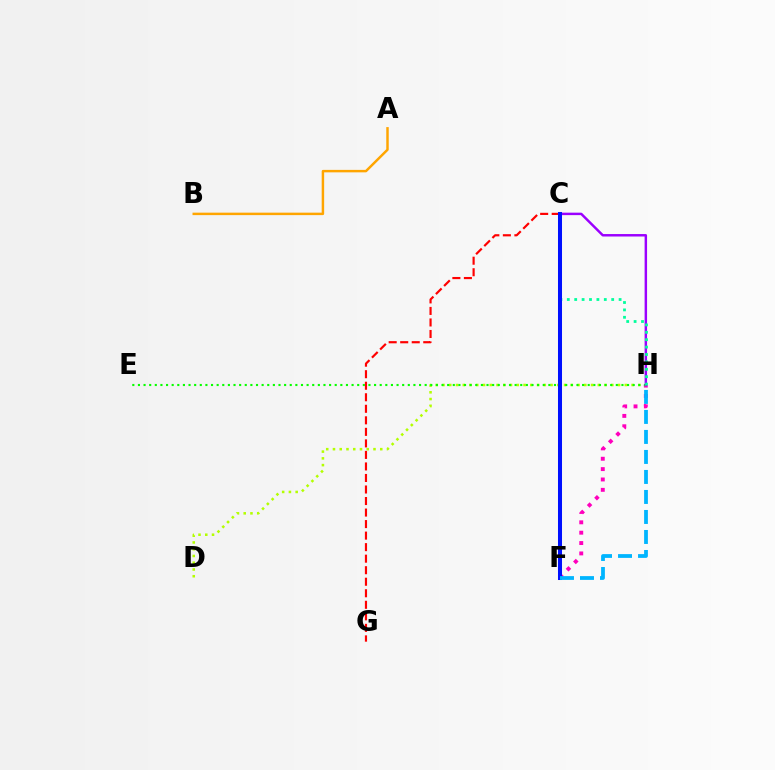{('F', 'H'): [{'color': '#ff00bd', 'line_style': 'dotted', 'thickness': 2.82}, {'color': '#00b5ff', 'line_style': 'dashed', 'thickness': 2.72}], ('D', 'H'): [{'color': '#b3ff00', 'line_style': 'dotted', 'thickness': 1.83}], ('A', 'B'): [{'color': '#ffa500', 'line_style': 'solid', 'thickness': 1.77}], ('E', 'H'): [{'color': '#08ff00', 'line_style': 'dotted', 'thickness': 1.53}], ('C', 'G'): [{'color': '#ff0000', 'line_style': 'dashed', 'thickness': 1.57}], ('C', 'H'): [{'color': '#9b00ff', 'line_style': 'solid', 'thickness': 1.77}, {'color': '#00ff9d', 'line_style': 'dotted', 'thickness': 2.01}], ('C', 'F'): [{'color': '#0010ff', 'line_style': 'solid', 'thickness': 2.89}]}